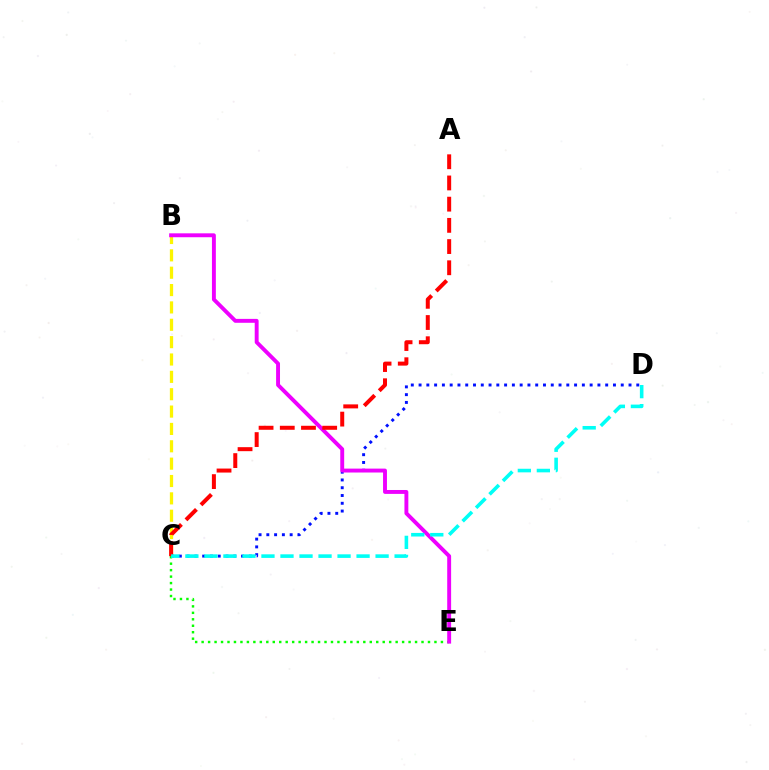{('C', 'D'): [{'color': '#0010ff', 'line_style': 'dotted', 'thickness': 2.11}, {'color': '#00fff6', 'line_style': 'dashed', 'thickness': 2.58}], ('B', 'C'): [{'color': '#fcf500', 'line_style': 'dashed', 'thickness': 2.36}], ('C', 'E'): [{'color': '#08ff00', 'line_style': 'dotted', 'thickness': 1.76}], ('B', 'E'): [{'color': '#ee00ff', 'line_style': 'solid', 'thickness': 2.81}], ('A', 'C'): [{'color': '#ff0000', 'line_style': 'dashed', 'thickness': 2.88}]}